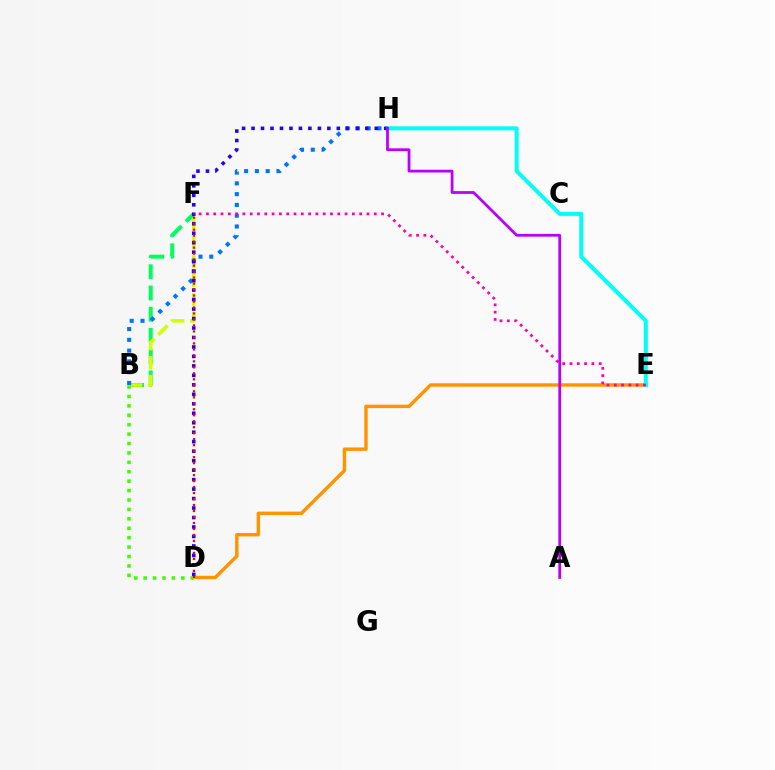{('D', 'E'): [{'color': '#ff9400', 'line_style': 'solid', 'thickness': 2.47}], ('B', 'F'): [{'color': '#00ff5c', 'line_style': 'dashed', 'thickness': 2.88}, {'color': '#d1ff00', 'line_style': 'dashed', 'thickness': 2.55}], ('B', 'H'): [{'color': '#0074ff', 'line_style': 'dotted', 'thickness': 2.93}], ('E', 'H'): [{'color': '#00fff6', 'line_style': 'solid', 'thickness': 2.87}], ('B', 'D'): [{'color': '#3dff00', 'line_style': 'dotted', 'thickness': 2.56}], ('D', 'H'): [{'color': '#2500ff', 'line_style': 'dotted', 'thickness': 2.57}], ('A', 'H'): [{'color': '#b900ff', 'line_style': 'solid', 'thickness': 2.0}], ('D', 'F'): [{'color': '#ff0000', 'line_style': 'dotted', 'thickness': 1.63}], ('E', 'F'): [{'color': '#ff00ac', 'line_style': 'dotted', 'thickness': 1.98}]}